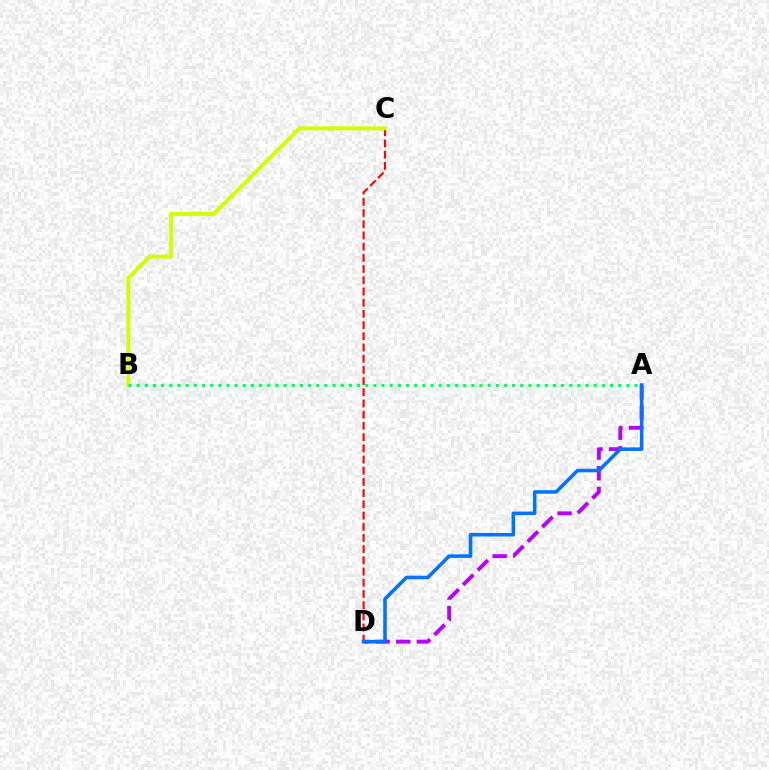{('A', 'D'): [{'color': '#b900ff', 'line_style': 'dashed', 'thickness': 2.8}, {'color': '#0074ff', 'line_style': 'solid', 'thickness': 2.55}], ('C', 'D'): [{'color': '#ff0000', 'line_style': 'dashed', 'thickness': 1.52}], ('B', 'C'): [{'color': '#d1ff00', 'line_style': 'solid', 'thickness': 2.83}], ('A', 'B'): [{'color': '#00ff5c', 'line_style': 'dotted', 'thickness': 2.22}]}